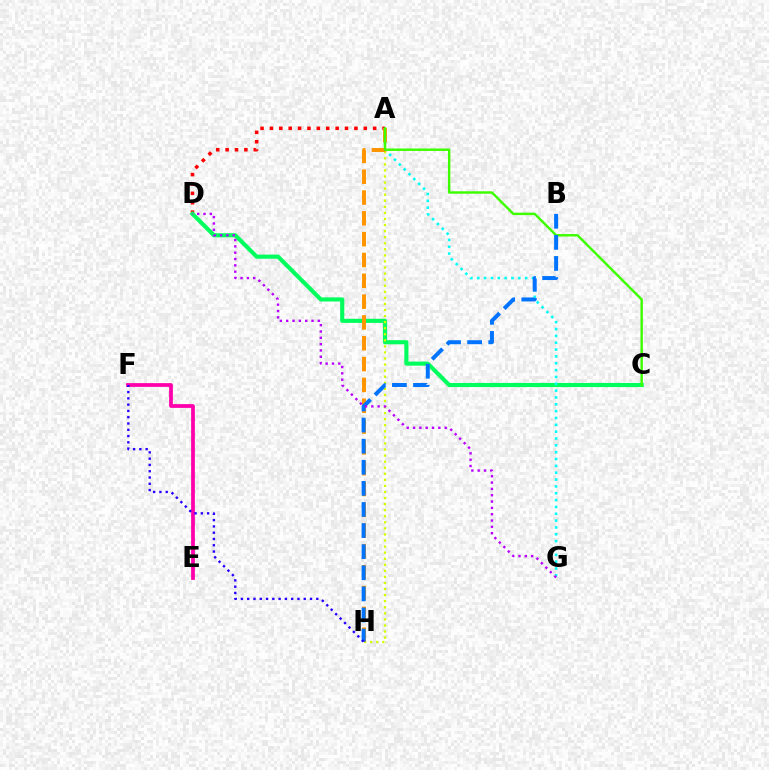{('A', 'D'): [{'color': '#ff0000', 'line_style': 'dotted', 'thickness': 2.55}], ('C', 'D'): [{'color': '#00ff5c', 'line_style': 'solid', 'thickness': 2.97}], ('A', 'G'): [{'color': '#00fff6', 'line_style': 'dotted', 'thickness': 1.86}], ('A', 'H'): [{'color': '#d1ff00', 'line_style': 'dotted', 'thickness': 1.65}, {'color': '#ff9400', 'line_style': 'dashed', 'thickness': 2.83}], ('A', 'C'): [{'color': '#3dff00', 'line_style': 'solid', 'thickness': 1.75}], ('E', 'F'): [{'color': '#ff00ac', 'line_style': 'solid', 'thickness': 2.71}], ('B', 'H'): [{'color': '#0074ff', 'line_style': 'dashed', 'thickness': 2.87}], ('D', 'G'): [{'color': '#b900ff', 'line_style': 'dotted', 'thickness': 1.72}], ('F', 'H'): [{'color': '#2500ff', 'line_style': 'dotted', 'thickness': 1.71}]}